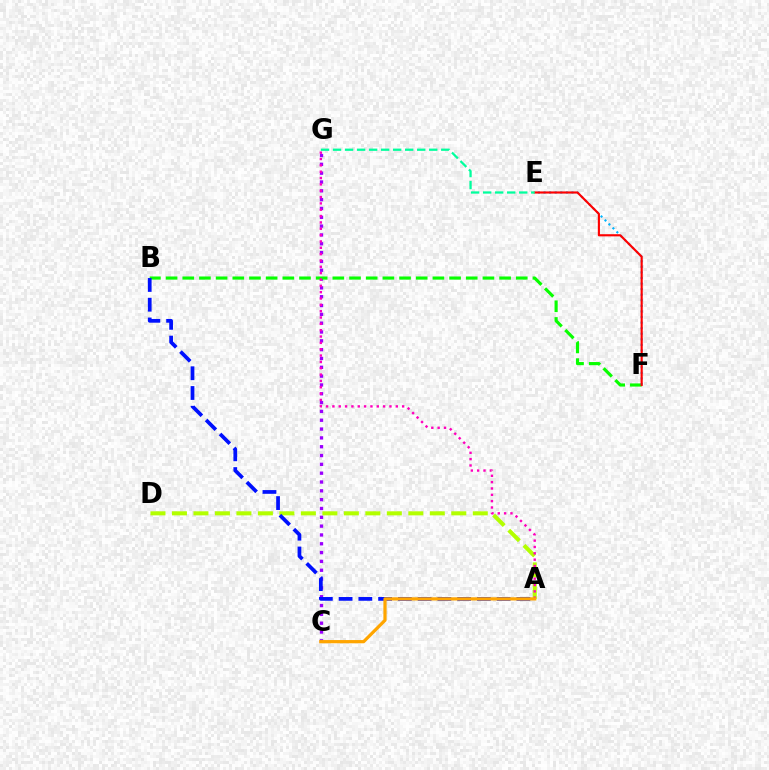{('A', 'D'): [{'color': '#b3ff00', 'line_style': 'dashed', 'thickness': 2.92}], ('C', 'G'): [{'color': '#9b00ff', 'line_style': 'dotted', 'thickness': 2.4}], ('B', 'F'): [{'color': '#08ff00', 'line_style': 'dashed', 'thickness': 2.27}], ('E', 'F'): [{'color': '#00b5ff', 'line_style': 'dotted', 'thickness': 1.52}, {'color': '#ff0000', 'line_style': 'solid', 'thickness': 1.54}], ('A', 'G'): [{'color': '#ff00bd', 'line_style': 'dotted', 'thickness': 1.72}], ('A', 'B'): [{'color': '#0010ff', 'line_style': 'dashed', 'thickness': 2.68}], ('E', 'G'): [{'color': '#00ff9d', 'line_style': 'dashed', 'thickness': 1.63}], ('A', 'C'): [{'color': '#ffa500', 'line_style': 'solid', 'thickness': 2.32}]}